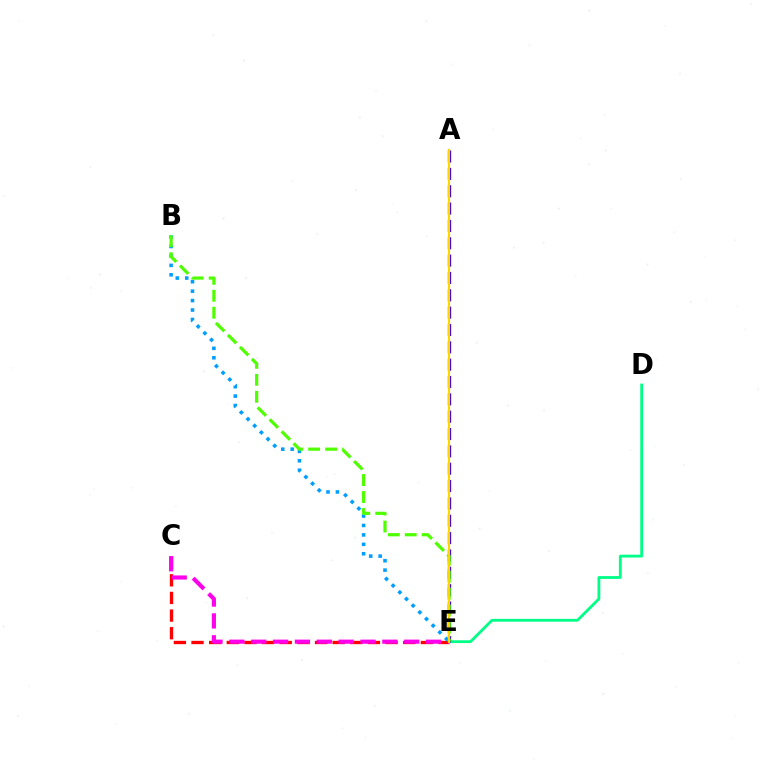{('D', 'E'): [{'color': '#00ff86', 'line_style': 'solid', 'thickness': 2.02}], ('C', 'E'): [{'color': '#ff0000', 'line_style': 'dashed', 'thickness': 2.4}, {'color': '#ff00ed', 'line_style': 'dashed', 'thickness': 2.97}], ('A', 'E'): [{'color': '#3700ff', 'line_style': 'dashed', 'thickness': 2.36}, {'color': '#ffd500', 'line_style': 'solid', 'thickness': 1.51}], ('B', 'E'): [{'color': '#009eff', 'line_style': 'dotted', 'thickness': 2.56}, {'color': '#4fff00', 'line_style': 'dashed', 'thickness': 2.3}]}